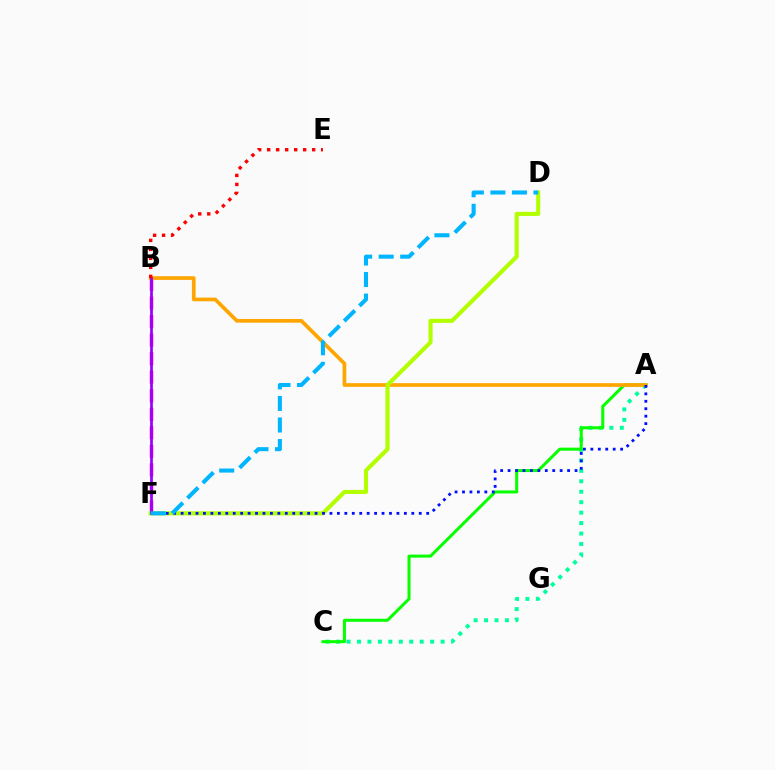{('B', 'F'): [{'color': '#ff00bd', 'line_style': 'dashed', 'thickness': 2.52}, {'color': '#9b00ff', 'line_style': 'solid', 'thickness': 1.98}], ('A', 'C'): [{'color': '#00ff9d', 'line_style': 'dotted', 'thickness': 2.84}, {'color': '#08ff00', 'line_style': 'solid', 'thickness': 2.18}], ('A', 'B'): [{'color': '#ffa500', 'line_style': 'solid', 'thickness': 2.66}], ('D', 'F'): [{'color': '#b3ff00', 'line_style': 'solid', 'thickness': 2.95}, {'color': '#00b5ff', 'line_style': 'dashed', 'thickness': 2.93}], ('A', 'F'): [{'color': '#0010ff', 'line_style': 'dotted', 'thickness': 2.02}], ('B', 'E'): [{'color': '#ff0000', 'line_style': 'dotted', 'thickness': 2.44}]}